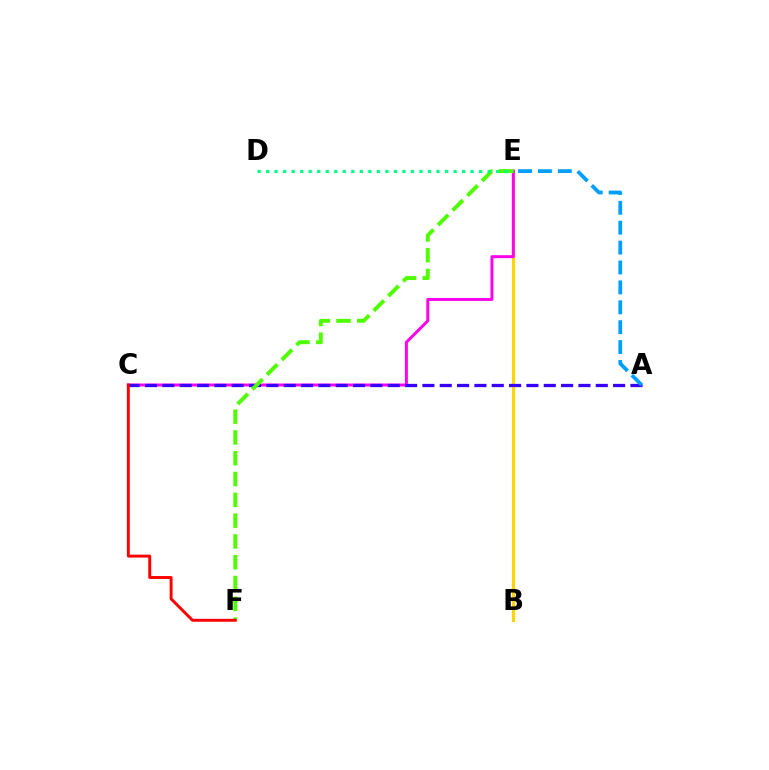{('B', 'E'): [{'color': '#ffd500', 'line_style': 'solid', 'thickness': 2.27}], ('C', 'E'): [{'color': '#ff00ed', 'line_style': 'solid', 'thickness': 2.12}], ('A', 'C'): [{'color': '#3700ff', 'line_style': 'dashed', 'thickness': 2.36}], ('A', 'E'): [{'color': '#009eff', 'line_style': 'dashed', 'thickness': 2.7}], ('E', 'F'): [{'color': '#4fff00', 'line_style': 'dashed', 'thickness': 2.83}], ('C', 'F'): [{'color': '#ff0000', 'line_style': 'solid', 'thickness': 2.1}], ('D', 'E'): [{'color': '#00ff86', 'line_style': 'dotted', 'thickness': 2.31}]}